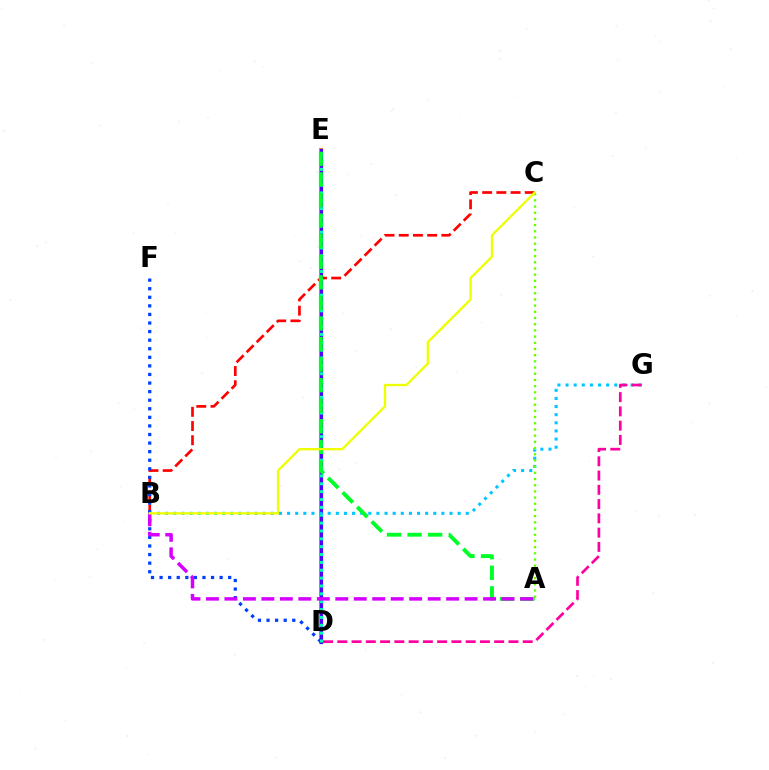{('B', 'C'): [{'color': '#ff0000', 'line_style': 'dashed', 'thickness': 1.93}, {'color': '#eeff00', 'line_style': 'solid', 'thickness': 1.68}], ('D', 'E'): [{'color': '#ff8800', 'line_style': 'solid', 'thickness': 2.85}, {'color': '#4f00ff', 'line_style': 'solid', 'thickness': 2.32}, {'color': '#00ffaf', 'line_style': 'dotted', 'thickness': 2.14}], ('D', 'F'): [{'color': '#003fff', 'line_style': 'dotted', 'thickness': 2.33}], ('B', 'G'): [{'color': '#00c7ff', 'line_style': 'dotted', 'thickness': 2.21}], ('A', 'E'): [{'color': '#00ff27', 'line_style': 'dashed', 'thickness': 2.79}], ('D', 'G'): [{'color': '#ff00a0', 'line_style': 'dashed', 'thickness': 1.94}], ('A', 'B'): [{'color': '#d600ff', 'line_style': 'dashed', 'thickness': 2.51}], ('A', 'C'): [{'color': '#66ff00', 'line_style': 'dotted', 'thickness': 1.68}]}